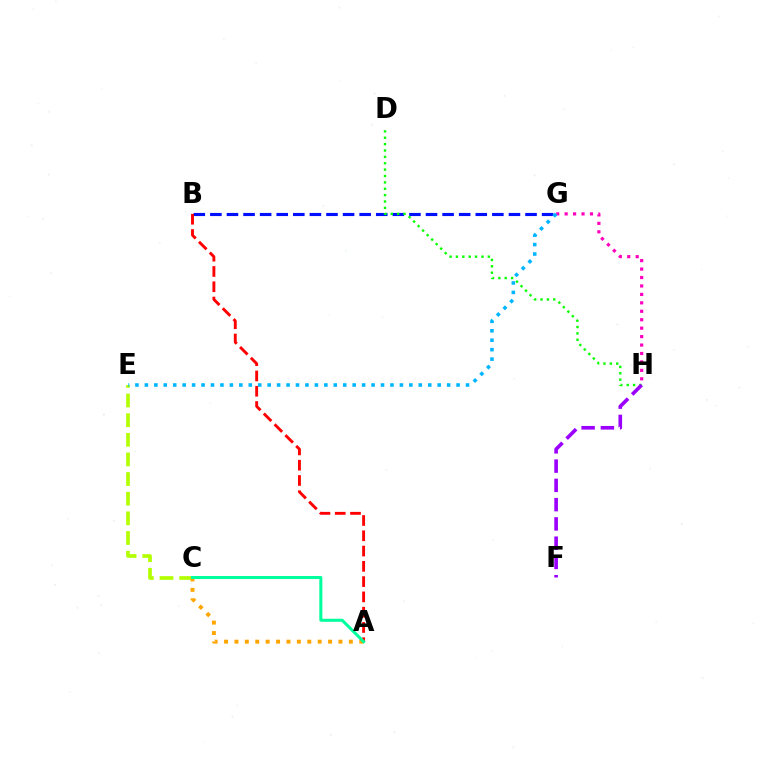{('B', 'G'): [{'color': '#0010ff', 'line_style': 'dashed', 'thickness': 2.25}], ('C', 'E'): [{'color': '#b3ff00', 'line_style': 'dashed', 'thickness': 2.67}], ('A', 'B'): [{'color': '#ff0000', 'line_style': 'dashed', 'thickness': 2.08}], ('A', 'C'): [{'color': '#ffa500', 'line_style': 'dotted', 'thickness': 2.83}, {'color': '#00ff9d', 'line_style': 'solid', 'thickness': 2.18}], ('D', 'H'): [{'color': '#08ff00', 'line_style': 'dotted', 'thickness': 1.73}], ('F', 'H'): [{'color': '#9b00ff', 'line_style': 'dashed', 'thickness': 2.62}], ('G', 'H'): [{'color': '#ff00bd', 'line_style': 'dotted', 'thickness': 2.29}], ('E', 'G'): [{'color': '#00b5ff', 'line_style': 'dotted', 'thickness': 2.57}]}